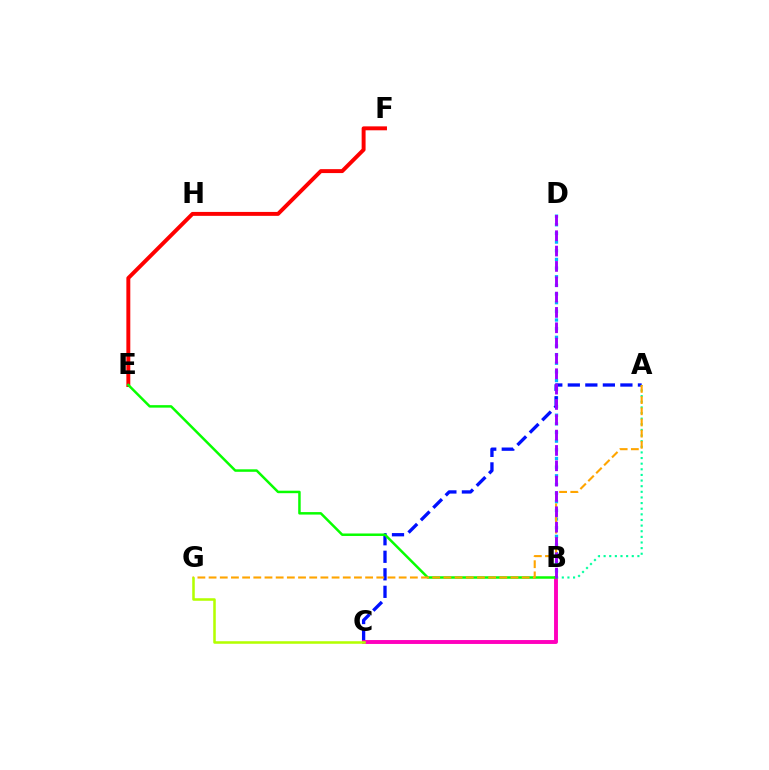{('B', 'D'): [{'color': '#00b5ff', 'line_style': 'dotted', 'thickness': 2.35}, {'color': '#9b00ff', 'line_style': 'dashed', 'thickness': 2.08}], ('E', 'F'): [{'color': '#ff0000', 'line_style': 'solid', 'thickness': 2.83}], ('A', 'C'): [{'color': '#0010ff', 'line_style': 'dashed', 'thickness': 2.38}], ('B', 'C'): [{'color': '#ff00bd', 'line_style': 'solid', 'thickness': 2.81}], ('A', 'B'): [{'color': '#00ff9d', 'line_style': 'dotted', 'thickness': 1.53}], ('B', 'E'): [{'color': '#08ff00', 'line_style': 'solid', 'thickness': 1.79}], ('A', 'G'): [{'color': '#ffa500', 'line_style': 'dashed', 'thickness': 1.52}], ('C', 'G'): [{'color': '#b3ff00', 'line_style': 'solid', 'thickness': 1.83}]}